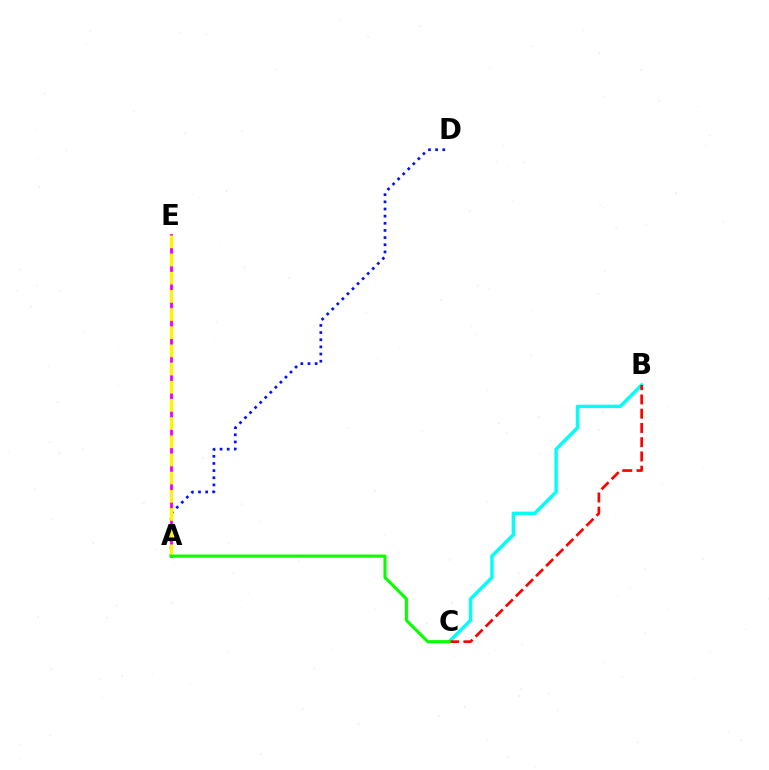{('A', 'D'): [{'color': '#0010ff', 'line_style': 'dotted', 'thickness': 1.94}], ('A', 'E'): [{'color': '#ee00ff', 'line_style': 'solid', 'thickness': 2.02}, {'color': '#fcf500', 'line_style': 'dashed', 'thickness': 2.47}], ('B', 'C'): [{'color': '#00fff6', 'line_style': 'solid', 'thickness': 2.46}, {'color': '#ff0000', 'line_style': 'dashed', 'thickness': 1.94}], ('A', 'C'): [{'color': '#08ff00', 'line_style': 'solid', 'thickness': 2.23}]}